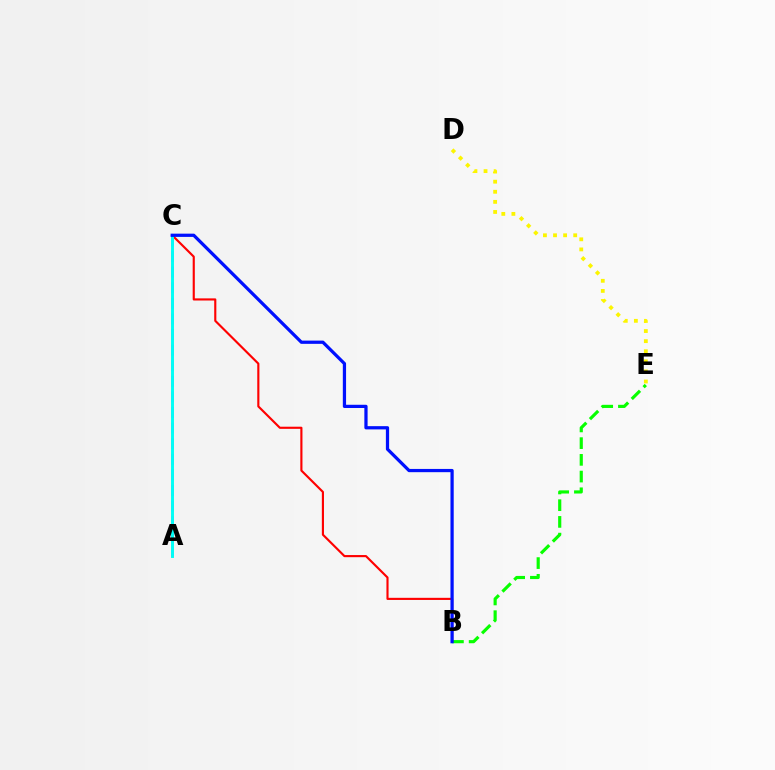{('A', 'C'): [{'color': '#ee00ff', 'line_style': 'dashed', 'thickness': 2.12}, {'color': '#00fff6', 'line_style': 'solid', 'thickness': 2.11}], ('B', 'C'): [{'color': '#ff0000', 'line_style': 'solid', 'thickness': 1.54}, {'color': '#0010ff', 'line_style': 'solid', 'thickness': 2.33}], ('D', 'E'): [{'color': '#fcf500', 'line_style': 'dotted', 'thickness': 2.74}], ('B', 'E'): [{'color': '#08ff00', 'line_style': 'dashed', 'thickness': 2.27}]}